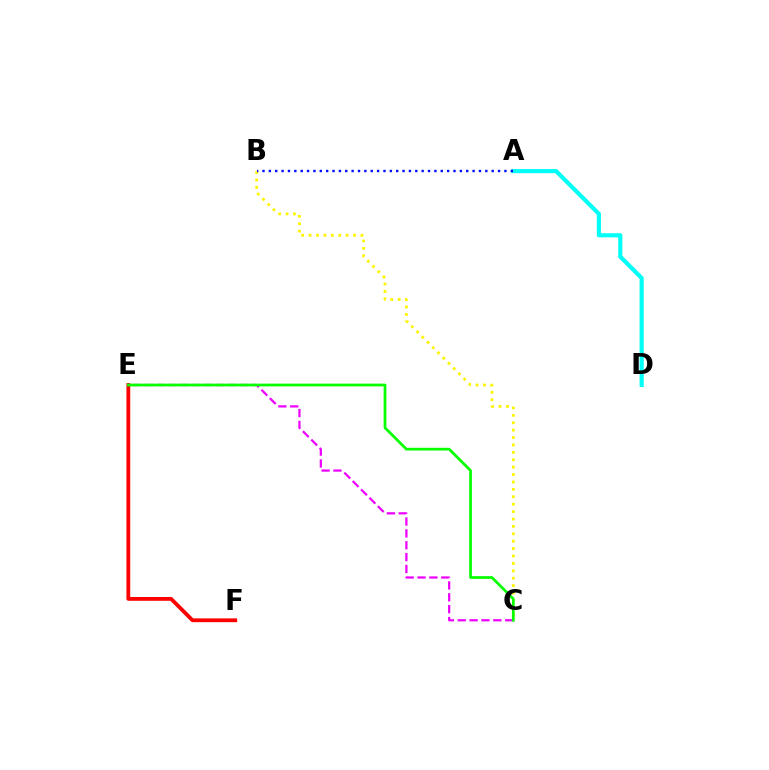{('C', 'E'): [{'color': '#ee00ff', 'line_style': 'dashed', 'thickness': 1.61}, {'color': '#08ff00', 'line_style': 'solid', 'thickness': 1.98}], ('B', 'C'): [{'color': '#fcf500', 'line_style': 'dotted', 'thickness': 2.01}], ('E', 'F'): [{'color': '#ff0000', 'line_style': 'solid', 'thickness': 2.73}], ('A', 'D'): [{'color': '#00fff6', 'line_style': 'solid', 'thickness': 2.98}], ('A', 'B'): [{'color': '#0010ff', 'line_style': 'dotted', 'thickness': 1.73}]}